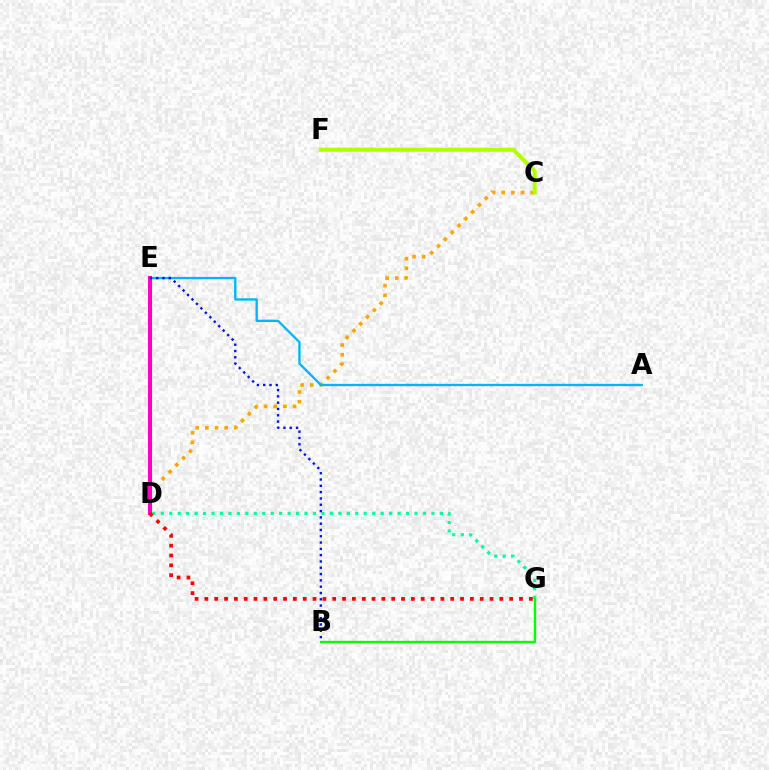{('D', 'E'): [{'color': '#9b00ff', 'line_style': 'dashed', 'thickness': 1.65}, {'color': '#ff00bd', 'line_style': 'solid', 'thickness': 2.92}], ('C', 'D'): [{'color': '#ffa500', 'line_style': 'dotted', 'thickness': 2.62}], ('A', 'E'): [{'color': '#00b5ff', 'line_style': 'solid', 'thickness': 1.68}], ('C', 'F'): [{'color': '#b3ff00', 'line_style': 'solid', 'thickness': 2.89}], ('D', 'G'): [{'color': '#00ff9d', 'line_style': 'dotted', 'thickness': 2.3}, {'color': '#ff0000', 'line_style': 'dotted', 'thickness': 2.67}], ('B', 'E'): [{'color': '#0010ff', 'line_style': 'dotted', 'thickness': 1.71}], ('B', 'G'): [{'color': '#08ff00', 'line_style': 'solid', 'thickness': 1.7}]}